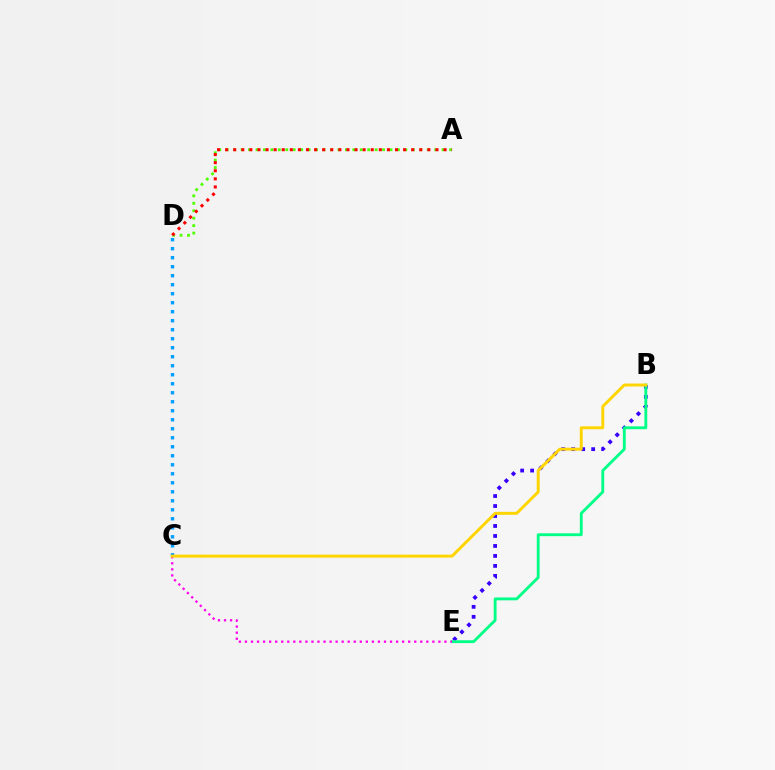{('B', 'E'): [{'color': '#3700ff', 'line_style': 'dotted', 'thickness': 2.71}, {'color': '#00ff86', 'line_style': 'solid', 'thickness': 2.05}], ('A', 'D'): [{'color': '#4fff00', 'line_style': 'dotted', 'thickness': 2.02}, {'color': '#ff0000', 'line_style': 'dotted', 'thickness': 2.2}], ('C', 'D'): [{'color': '#009eff', 'line_style': 'dotted', 'thickness': 2.45}], ('C', 'E'): [{'color': '#ff00ed', 'line_style': 'dotted', 'thickness': 1.64}], ('B', 'C'): [{'color': '#ffd500', 'line_style': 'solid', 'thickness': 2.12}]}